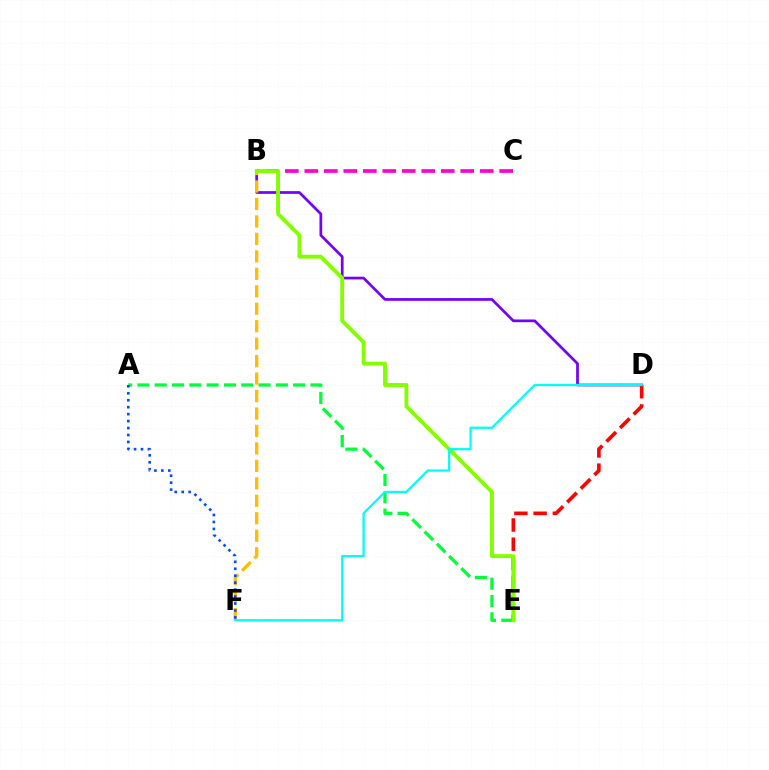{('A', 'E'): [{'color': '#00ff39', 'line_style': 'dashed', 'thickness': 2.35}], ('B', 'D'): [{'color': '#7200ff', 'line_style': 'solid', 'thickness': 1.95}], ('D', 'E'): [{'color': '#ff0000', 'line_style': 'dashed', 'thickness': 2.61}], ('B', 'C'): [{'color': '#ff00cf', 'line_style': 'dashed', 'thickness': 2.65}], ('B', 'F'): [{'color': '#ffbd00', 'line_style': 'dashed', 'thickness': 2.37}], ('B', 'E'): [{'color': '#84ff00', 'line_style': 'solid', 'thickness': 2.79}], ('A', 'F'): [{'color': '#004bff', 'line_style': 'dotted', 'thickness': 1.89}], ('D', 'F'): [{'color': '#00fff6', 'line_style': 'solid', 'thickness': 1.63}]}